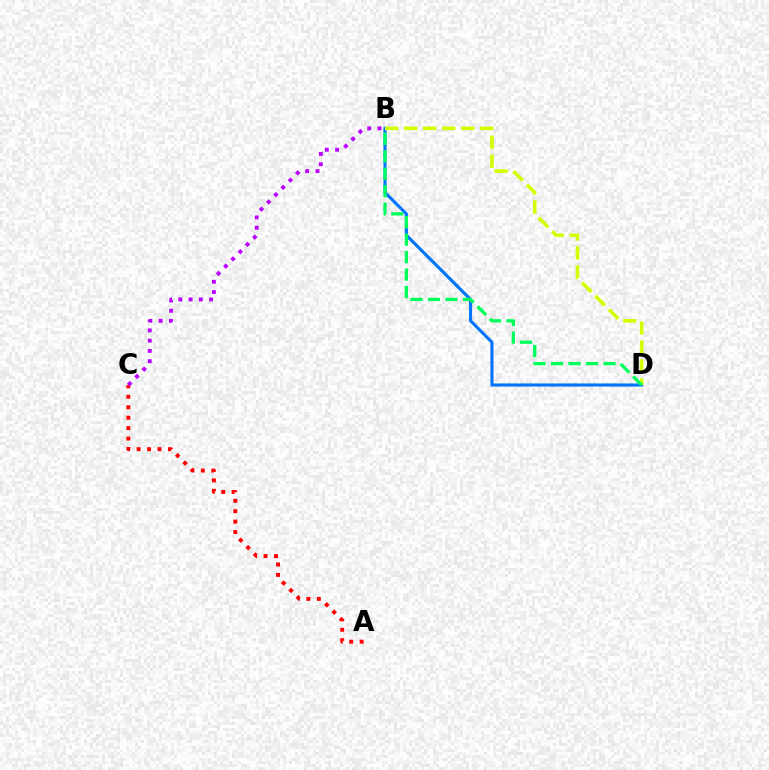{('A', 'C'): [{'color': '#ff0000', 'line_style': 'dotted', 'thickness': 2.84}], ('B', 'C'): [{'color': '#b900ff', 'line_style': 'dotted', 'thickness': 2.79}], ('B', 'D'): [{'color': '#0074ff', 'line_style': 'solid', 'thickness': 2.23}, {'color': '#d1ff00', 'line_style': 'dashed', 'thickness': 2.58}, {'color': '#00ff5c', 'line_style': 'dashed', 'thickness': 2.37}]}